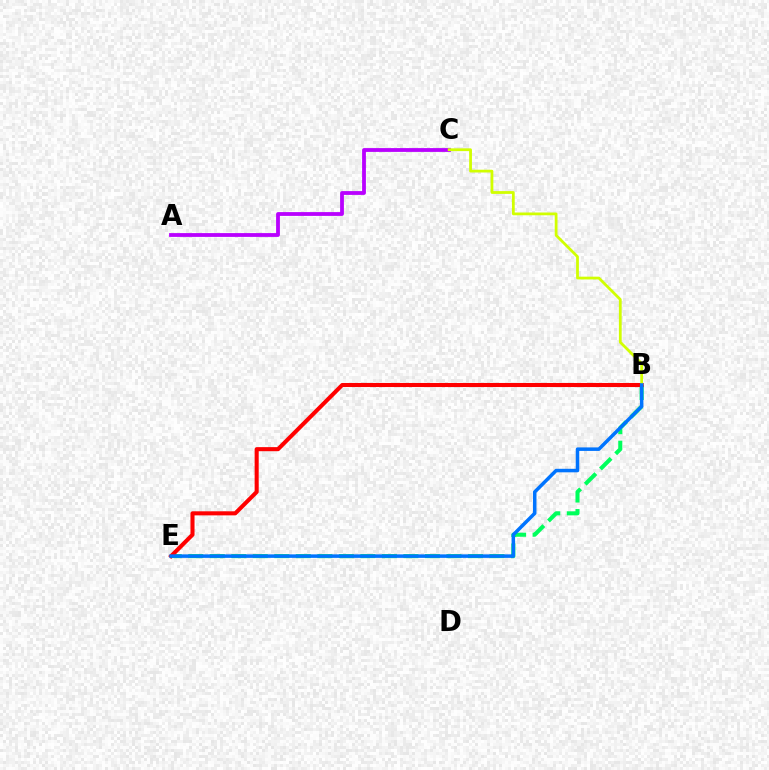{('B', 'E'): [{'color': '#00ff5c', 'line_style': 'dashed', 'thickness': 2.92}, {'color': '#ff0000', 'line_style': 'solid', 'thickness': 2.93}, {'color': '#0074ff', 'line_style': 'solid', 'thickness': 2.53}], ('A', 'C'): [{'color': '#b900ff', 'line_style': 'solid', 'thickness': 2.74}], ('B', 'C'): [{'color': '#d1ff00', 'line_style': 'solid', 'thickness': 2.0}]}